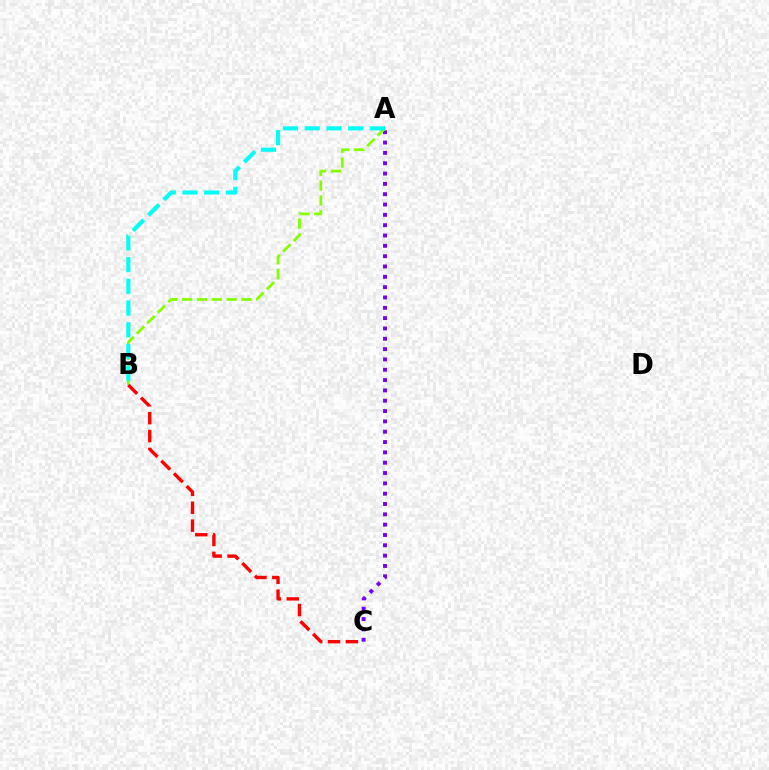{('A', 'C'): [{'color': '#7200ff', 'line_style': 'dotted', 'thickness': 2.81}], ('A', 'B'): [{'color': '#84ff00', 'line_style': 'dashed', 'thickness': 2.01}, {'color': '#00fff6', 'line_style': 'dashed', 'thickness': 2.95}], ('B', 'C'): [{'color': '#ff0000', 'line_style': 'dashed', 'thickness': 2.43}]}